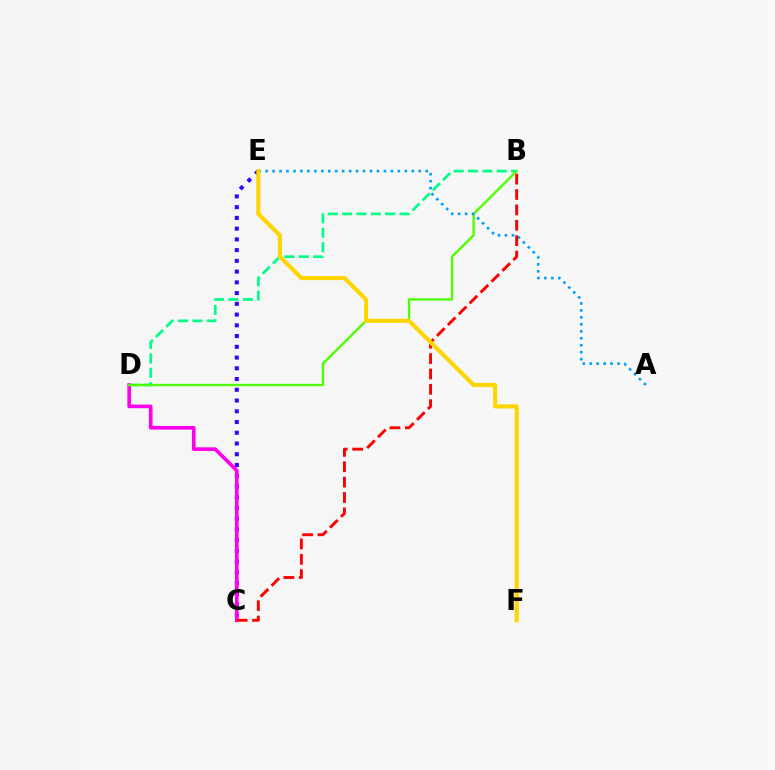{('C', 'E'): [{'color': '#3700ff', 'line_style': 'dotted', 'thickness': 2.92}], ('B', 'D'): [{'color': '#00ff86', 'line_style': 'dashed', 'thickness': 1.95}, {'color': '#4fff00', 'line_style': 'solid', 'thickness': 1.71}], ('C', 'D'): [{'color': '#ff00ed', 'line_style': 'solid', 'thickness': 2.62}], ('A', 'E'): [{'color': '#009eff', 'line_style': 'dotted', 'thickness': 1.89}], ('B', 'C'): [{'color': '#ff0000', 'line_style': 'dashed', 'thickness': 2.09}], ('E', 'F'): [{'color': '#ffd500', 'line_style': 'solid', 'thickness': 2.96}]}